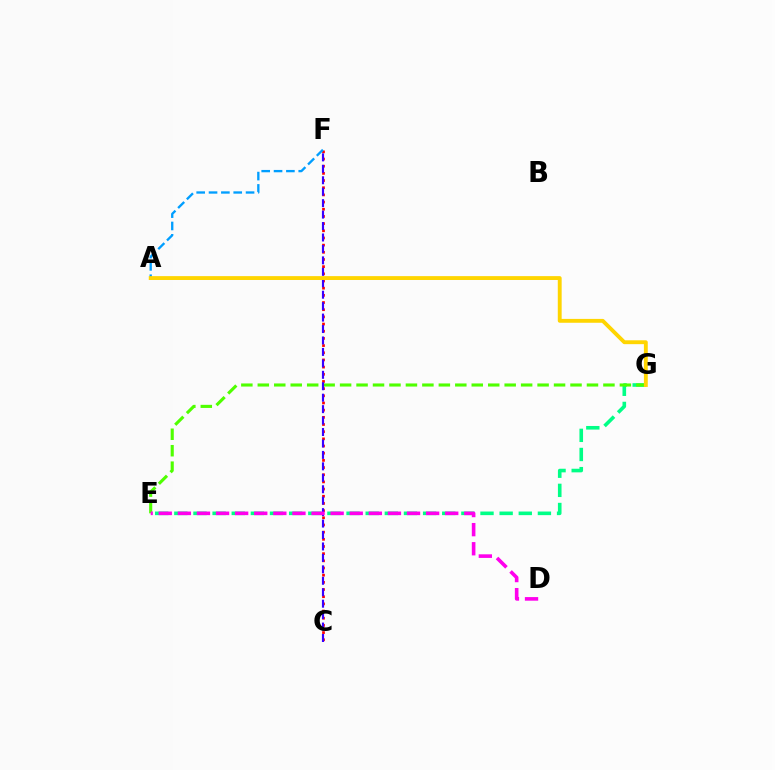{('E', 'G'): [{'color': '#00ff86', 'line_style': 'dashed', 'thickness': 2.6}, {'color': '#4fff00', 'line_style': 'dashed', 'thickness': 2.24}], ('C', 'F'): [{'color': '#ff0000', 'line_style': 'dotted', 'thickness': 1.95}, {'color': '#3700ff', 'line_style': 'dashed', 'thickness': 1.55}], ('A', 'F'): [{'color': '#009eff', 'line_style': 'dashed', 'thickness': 1.68}], ('D', 'E'): [{'color': '#ff00ed', 'line_style': 'dashed', 'thickness': 2.59}], ('A', 'G'): [{'color': '#ffd500', 'line_style': 'solid', 'thickness': 2.78}]}